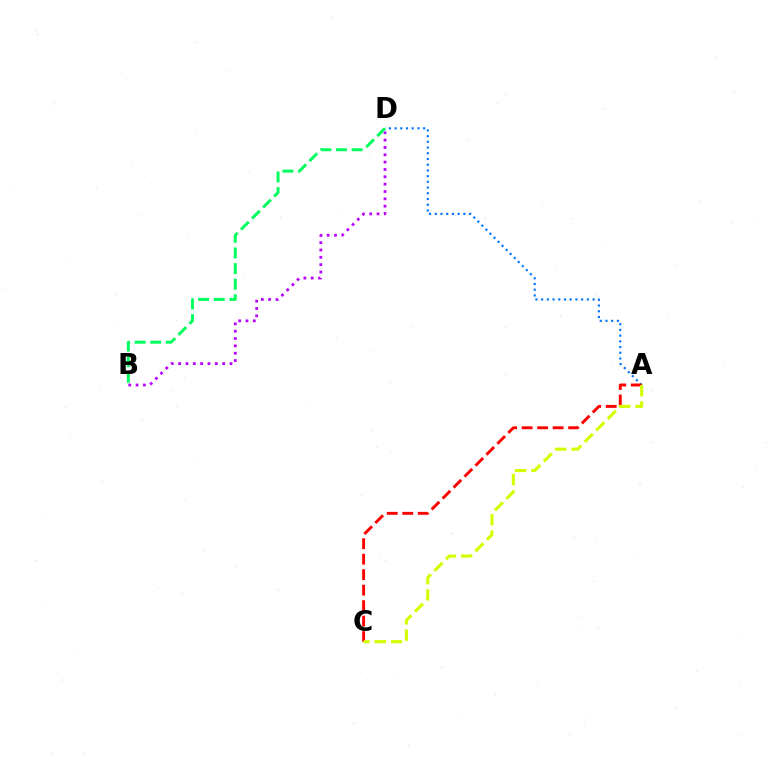{('A', 'D'): [{'color': '#0074ff', 'line_style': 'dotted', 'thickness': 1.55}], ('A', 'C'): [{'color': '#ff0000', 'line_style': 'dashed', 'thickness': 2.1}, {'color': '#d1ff00', 'line_style': 'dashed', 'thickness': 2.22}], ('B', 'D'): [{'color': '#b900ff', 'line_style': 'dotted', 'thickness': 2.0}, {'color': '#00ff5c', 'line_style': 'dashed', 'thickness': 2.12}]}